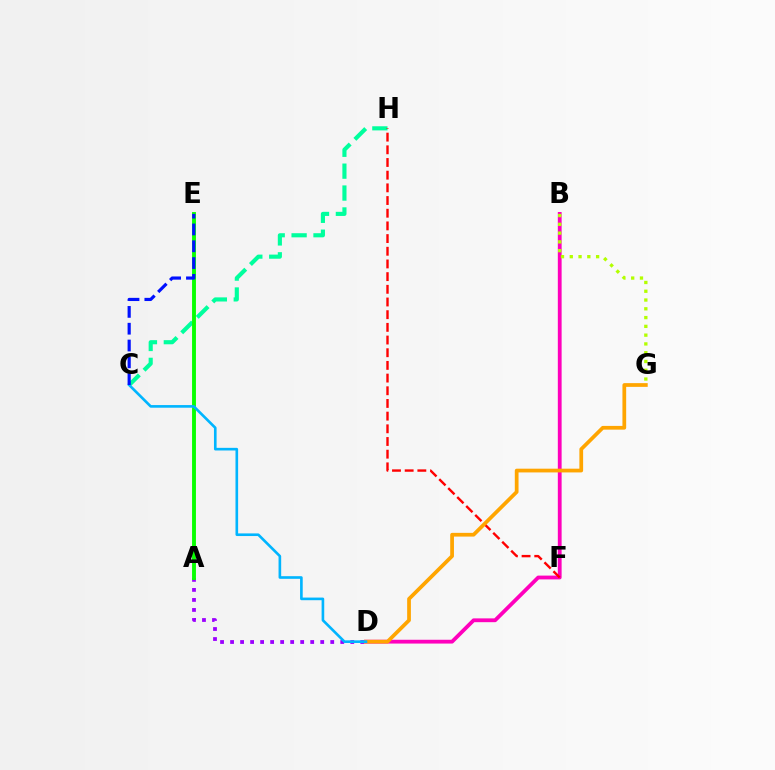{('B', 'D'): [{'color': '#ff00bd', 'line_style': 'solid', 'thickness': 2.74}], ('C', 'H'): [{'color': '#00ff9d', 'line_style': 'dashed', 'thickness': 2.97}], ('F', 'H'): [{'color': '#ff0000', 'line_style': 'dashed', 'thickness': 1.72}], ('B', 'G'): [{'color': '#b3ff00', 'line_style': 'dotted', 'thickness': 2.39}], ('A', 'D'): [{'color': '#9b00ff', 'line_style': 'dotted', 'thickness': 2.72}], ('D', 'G'): [{'color': '#ffa500', 'line_style': 'solid', 'thickness': 2.69}], ('A', 'E'): [{'color': '#08ff00', 'line_style': 'solid', 'thickness': 2.8}], ('C', 'D'): [{'color': '#00b5ff', 'line_style': 'solid', 'thickness': 1.9}], ('C', 'E'): [{'color': '#0010ff', 'line_style': 'dashed', 'thickness': 2.28}]}